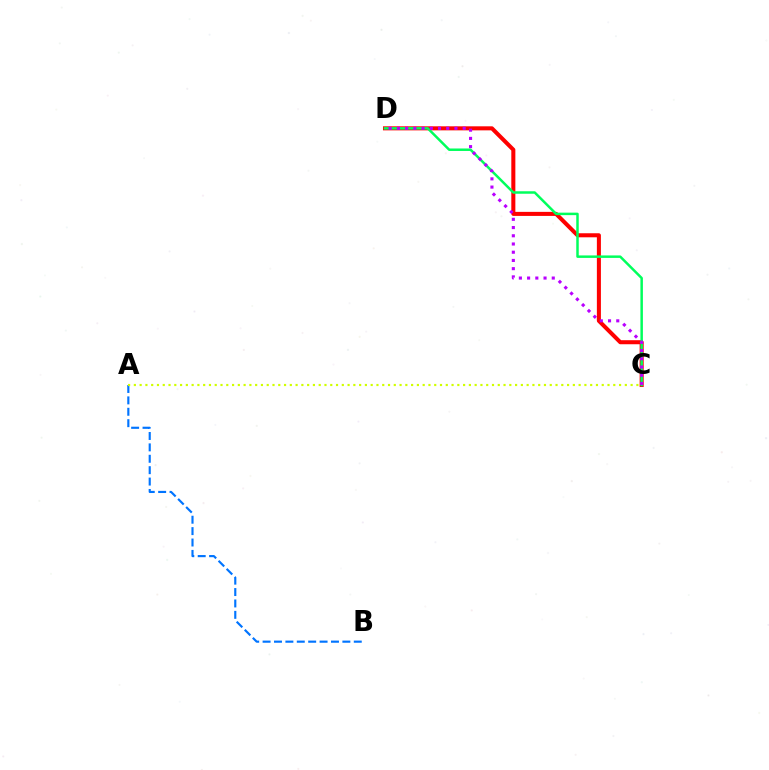{('C', 'D'): [{'color': '#ff0000', 'line_style': 'solid', 'thickness': 2.91}, {'color': '#00ff5c', 'line_style': 'solid', 'thickness': 1.79}, {'color': '#b900ff', 'line_style': 'dotted', 'thickness': 2.23}], ('A', 'B'): [{'color': '#0074ff', 'line_style': 'dashed', 'thickness': 1.55}], ('A', 'C'): [{'color': '#d1ff00', 'line_style': 'dotted', 'thickness': 1.57}]}